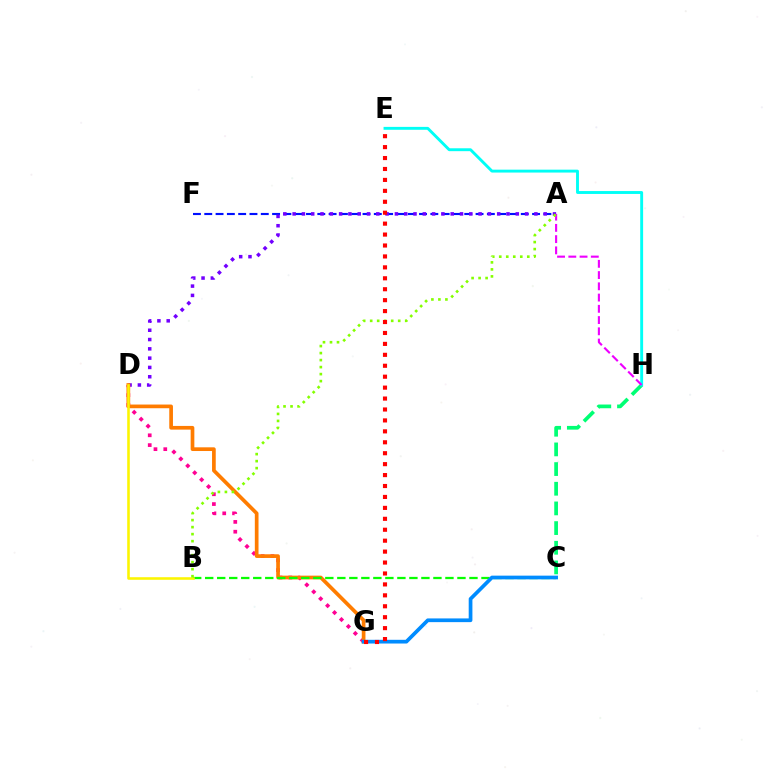{('C', 'H'): [{'color': '#00ff74', 'line_style': 'dashed', 'thickness': 2.67}], ('A', 'F'): [{'color': '#0010ff', 'line_style': 'dashed', 'thickness': 1.54}], ('A', 'D'): [{'color': '#7200ff', 'line_style': 'dotted', 'thickness': 2.53}], ('D', 'G'): [{'color': '#ff0094', 'line_style': 'dotted', 'thickness': 2.66}, {'color': '#ff7c00', 'line_style': 'solid', 'thickness': 2.66}], ('E', 'H'): [{'color': '#00fff6', 'line_style': 'solid', 'thickness': 2.08}], ('A', 'H'): [{'color': '#ee00ff', 'line_style': 'dashed', 'thickness': 1.53}], ('B', 'C'): [{'color': '#08ff00', 'line_style': 'dashed', 'thickness': 1.63}], ('B', 'D'): [{'color': '#fcf500', 'line_style': 'solid', 'thickness': 1.85}], ('A', 'B'): [{'color': '#84ff00', 'line_style': 'dotted', 'thickness': 1.9}], ('C', 'G'): [{'color': '#008cff', 'line_style': 'solid', 'thickness': 2.67}], ('E', 'G'): [{'color': '#ff0000', 'line_style': 'dotted', 'thickness': 2.97}]}